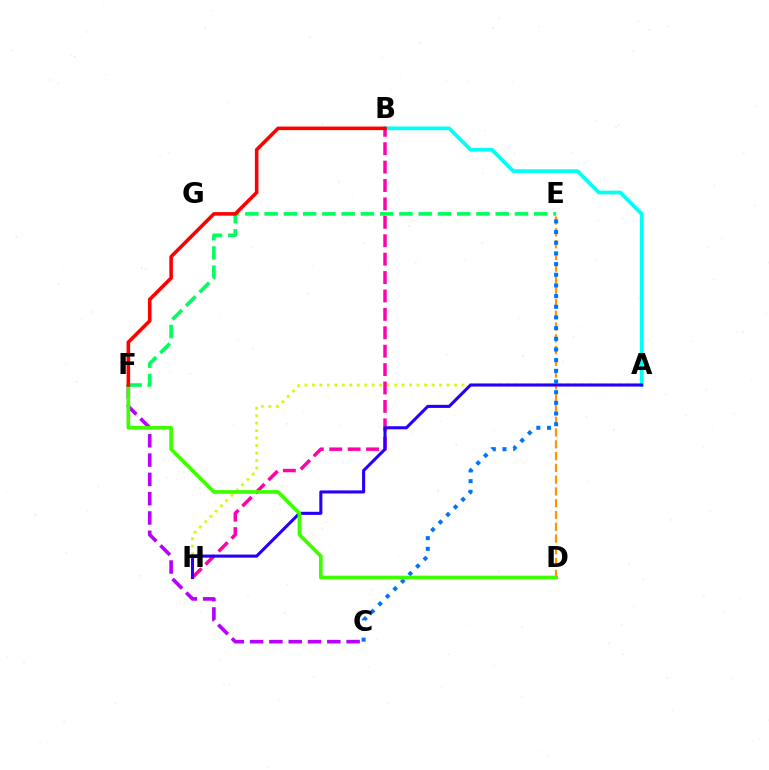{('C', 'F'): [{'color': '#b900ff', 'line_style': 'dashed', 'thickness': 2.62}], ('A', 'B'): [{'color': '#00fff6', 'line_style': 'solid', 'thickness': 2.68}], ('E', 'F'): [{'color': '#00ff5c', 'line_style': 'dashed', 'thickness': 2.62}], ('A', 'H'): [{'color': '#d1ff00', 'line_style': 'dotted', 'thickness': 2.03}, {'color': '#2500ff', 'line_style': 'solid', 'thickness': 2.22}], ('D', 'E'): [{'color': '#ff9400', 'line_style': 'dashed', 'thickness': 1.6}], ('B', 'H'): [{'color': '#ff00ac', 'line_style': 'dashed', 'thickness': 2.5}], ('C', 'E'): [{'color': '#0074ff', 'line_style': 'dotted', 'thickness': 2.9}], ('D', 'F'): [{'color': '#3dff00', 'line_style': 'solid', 'thickness': 2.64}], ('B', 'F'): [{'color': '#ff0000', 'line_style': 'solid', 'thickness': 2.58}]}